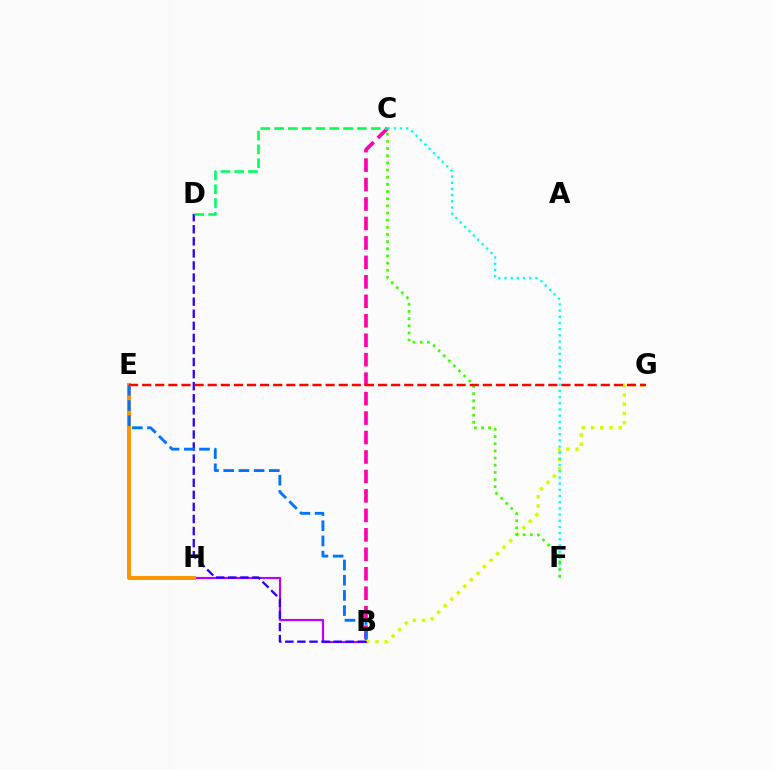{('B', 'C'): [{'color': '#ff00ac', 'line_style': 'dashed', 'thickness': 2.64}], ('B', 'G'): [{'color': '#d1ff00', 'line_style': 'dotted', 'thickness': 2.51}], ('B', 'H'): [{'color': '#b900ff', 'line_style': 'solid', 'thickness': 1.56}], ('C', 'F'): [{'color': '#00fff6', 'line_style': 'dotted', 'thickness': 1.68}, {'color': '#3dff00', 'line_style': 'dotted', 'thickness': 1.95}], ('B', 'D'): [{'color': '#2500ff', 'line_style': 'dashed', 'thickness': 1.64}], ('E', 'H'): [{'color': '#ff9400', 'line_style': 'solid', 'thickness': 2.84}], ('C', 'D'): [{'color': '#00ff5c', 'line_style': 'dashed', 'thickness': 1.88}], ('E', 'G'): [{'color': '#ff0000', 'line_style': 'dashed', 'thickness': 1.78}], ('B', 'E'): [{'color': '#0074ff', 'line_style': 'dashed', 'thickness': 2.07}]}